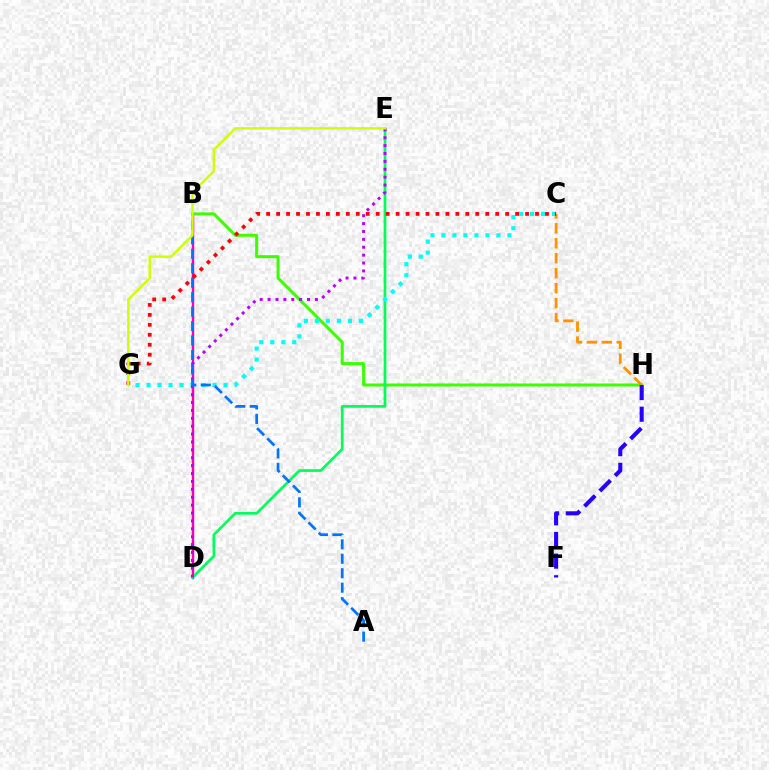{('B', 'D'): [{'color': '#ff00ac', 'line_style': 'solid', 'thickness': 1.76}], ('B', 'H'): [{'color': '#3dff00', 'line_style': 'solid', 'thickness': 2.18}], ('D', 'E'): [{'color': '#00ff5c', 'line_style': 'solid', 'thickness': 1.95}, {'color': '#b900ff', 'line_style': 'dotted', 'thickness': 2.14}], ('C', 'G'): [{'color': '#00fff6', 'line_style': 'dotted', 'thickness': 2.99}, {'color': '#ff0000', 'line_style': 'dotted', 'thickness': 2.71}], ('C', 'H'): [{'color': '#ff9400', 'line_style': 'dashed', 'thickness': 2.03}], ('A', 'B'): [{'color': '#0074ff', 'line_style': 'dashed', 'thickness': 1.96}], ('F', 'H'): [{'color': '#2500ff', 'line_style': 'dashed', 'thickness': 2.94}], ('E', 'G'): [{'color': '#d1ff00', 'line_style': 'solid', 'thickness': 1.77}]}